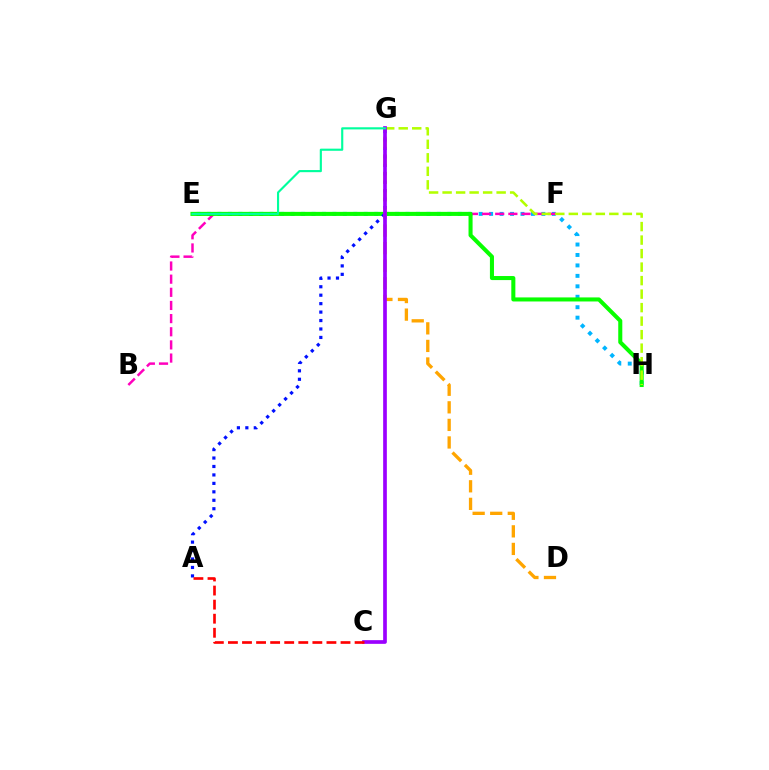{('E', 'H'): [{'color': '#00b5ff', 'line_style': 'dotted', 'thickness': 2.84}, {'color': '#08ff00', 'line_style': 'solid', 'thickness': 2.92}], ('B', 'F'): [{'color': '#ff00bd', 'line_style': 'dashed', 'thickness': 1.79}], ('A', 'G'): [{'color': '#0010ff', 'line_style': 'dotted', 'thickness': 2.3}], ('D', 'G'): [{'color': '#ffa500', 'line_style': 'dashed', 'thickness': 2.39}], ('G', 'H'): [{'color': '#b3ff00', 'line_style': 'dashed', 'thickness': 1.83}], ('C', 'G'): [{'color': '#9b00ff', 'line_style': 'solid', 'thickness': 2.65}], ('E', 'G'): [{'color': '#00ff9d', 'line_style': 'solid', 'thickness': 1.54}], ('A', 'C'): [{'color': '#ff0000', 'line_style': 'dashed', 'thickness': 1.91}]}